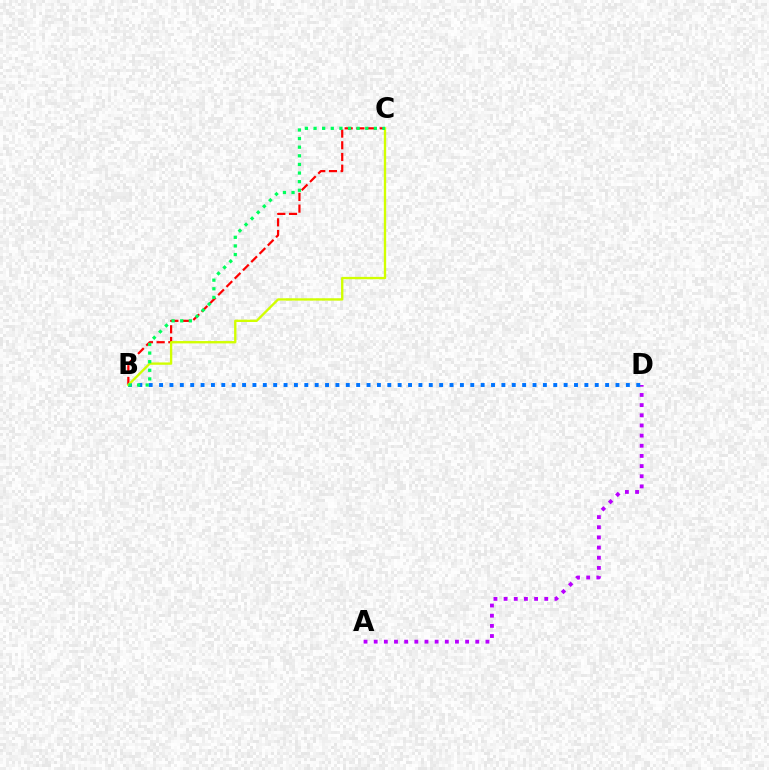{('A', 'D'): [{'color': '#b900ff', 'line_style': 'dotted', 'thickness': 2.76}], ('B', 'C'): [{'color': '#ff0000', 'line_style': 'dashed', 'thickness': 1.59}, {'color': '#d1ff00', 'line_style': 'solid', 'thickness': 1.69}, {'color': '#00ff5c', 'line_style': 'dotted', 'thickness': 2.34}], ('B', 'D'): [{'color': '#0074ff', 'line_style': 'dotted', 'thickness': 2.82}]}